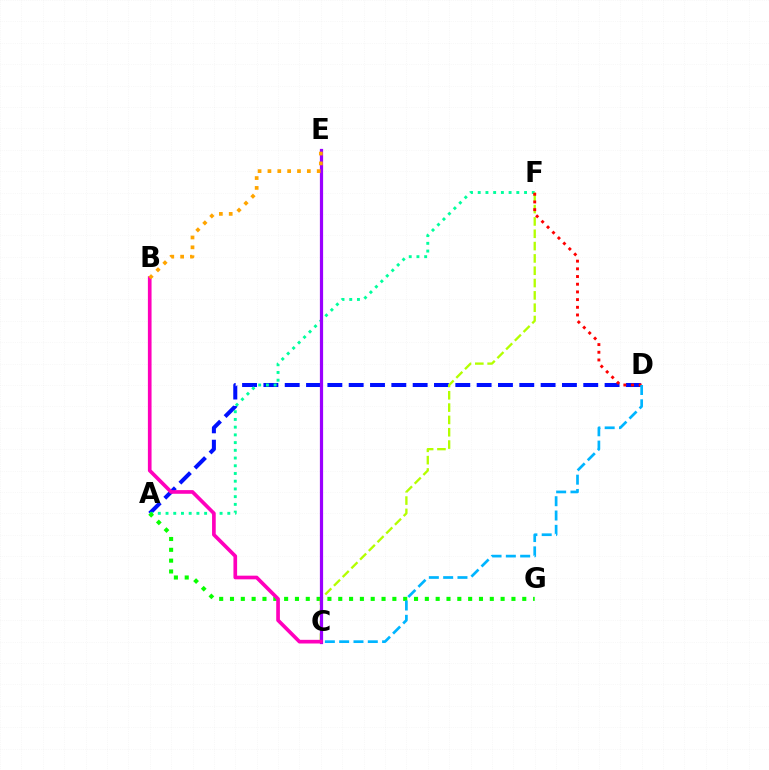{('A', 'D'): [{'color': '#0010ff', 'line_style': 'dashed', 'thickness': 2.9}], ('A', 'F'): [{'color': '#00ff9d', 'line_style': 'dotted', 'thickness': 2.1}], ('A', 'G'): [{'color': '#08ff00', 'line_style': 'dotted', 'thickness': 2.94}], ('C', 'F'): [{'color': '#b3ff00', 'line_style': 'dashed', 'thickness': 1.67}], ('C', 'E'): [{'color': '#9b00ff', 'line_style': 'solid', 'thickness': 2.32}], ('B', 'C'): [{'color': '#ff00bd', 'line_style': 'solid', 'thickness': 2.64}], ('D', 'F'): [{'color': '#ff0000', 'line_style': 'dotted', 'thickness': 2.09}], ('C', 'D'): [{'color': '#00b5ff', 'line_style': 'dashed', 'thickness': 1.94}], ('B', 'E'): [{'color': '#ffa500', 'line_style': 'dotted', 'thickness': 2.68}]}